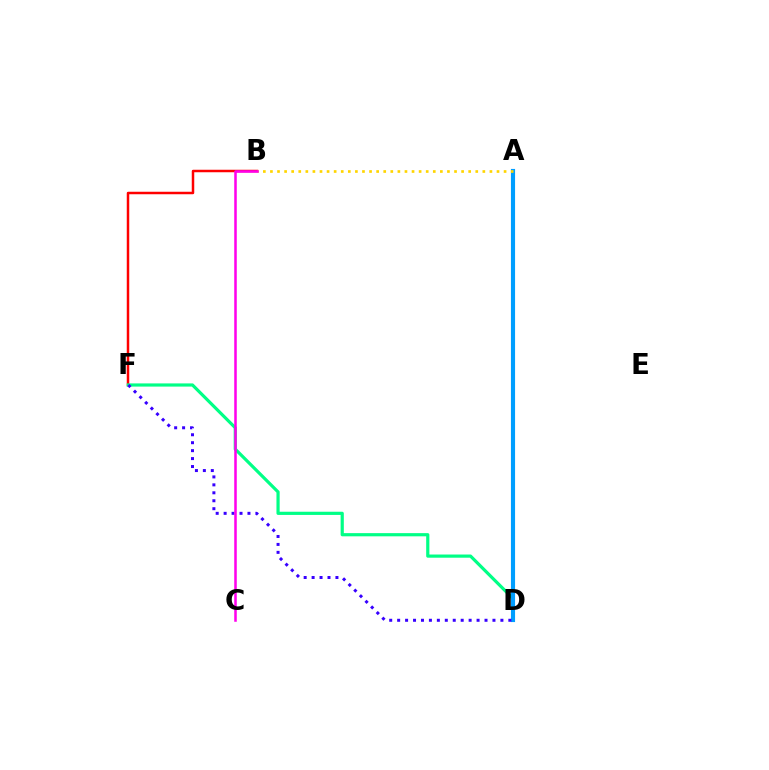{('B', 'F'): [{'color': '#ff0000', 'line_style': 'solid', 'thickness': 1.79}], ('A', 'D'): [{'color': '#4fff00', 'line_style': 'dotted', 'thickness': 1.99}, {'color': '#009eff', 'line_style': 'solid', 'thickness': 2.97}], ('D', 'F'): [{'color': '#00ff86', 'line_style': 'solid', 'thickness': 2.3}, {'color': '#3700ff', 'line_style': 'dotted', 'thickness': 2.16}], ('A', 'B'): [{'color': '#ffd500', 'line_style': 'dotted', 'thickness': 1.92}], ('B', 'C'): [{'color': '#ff00ed', 'line_style': 'solid', 'thickness': 1.83}]}